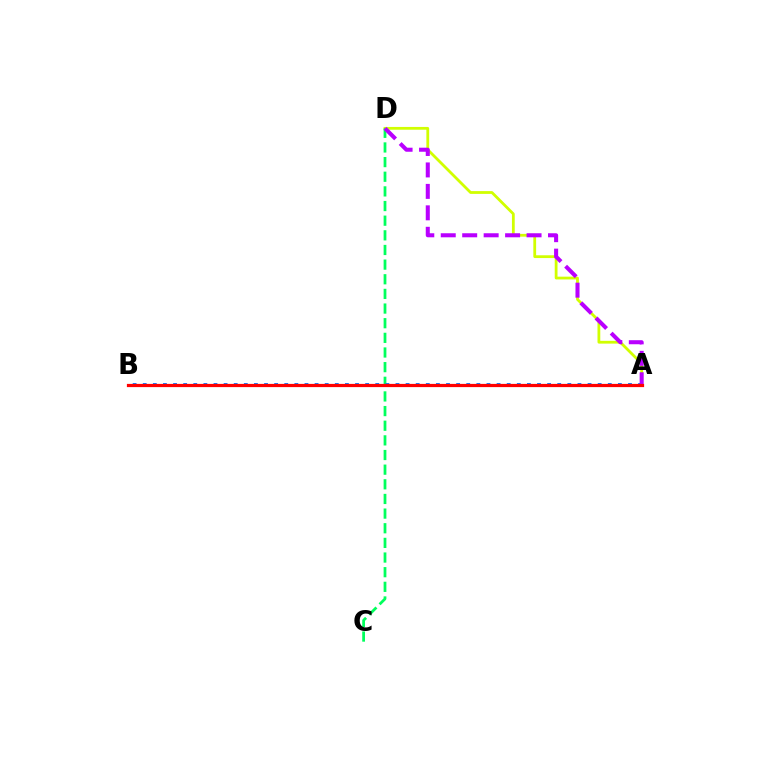{('A', 'D'): [{'color': '#d1ff00', 'line_style': 'solid', 'thickness': 2.01}, {'color': '#b900ff', 'line_style': 'dashed', 'thickness': 2.91}], ('C', 'D'): [{'color': '#00ff5c', 'line_style': 'dashed', 'thickness': 1.99}], ('A', 'B'): [{'color': '#0074ff', 'line_style': 'dotted', 'thickness': 2.75}, {'color': '#ff0000', 'line_style': 'solid', 'thickness': 2.32}]}